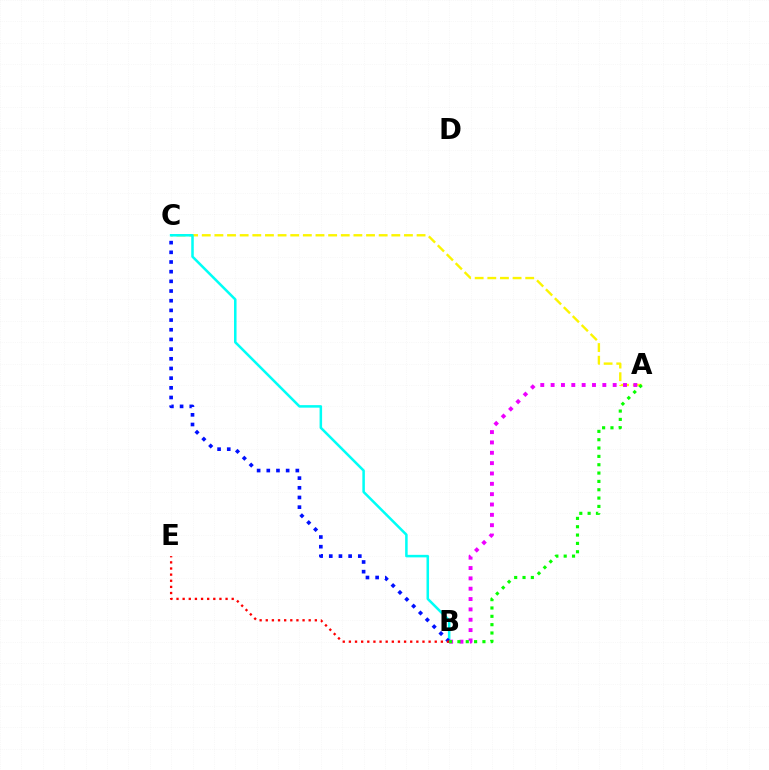{('A', 'C'): [{'color': '#fcf500', 'line_style': 'dashed', 'thickness': 1.72}], ('B', 'C'): [{'color': '#00fff6', 'line_style': 'solid', 'thickness': 1.82}, {'color': '#0010ff', 'line_style': 'dotted', 'thickness': 2.63}], ('B', 'E'): [{'color': '#ff0000', 'line_style': 'dotted', 'thickness': 1.67}], ('A', 'B'): [{'color': '#ee00ff', 'line_style': 'dotted', 'thickness': 2.81}, {'color': '#08ff00', 'line_style': 'dotted', 'thickness': 2.27}]}